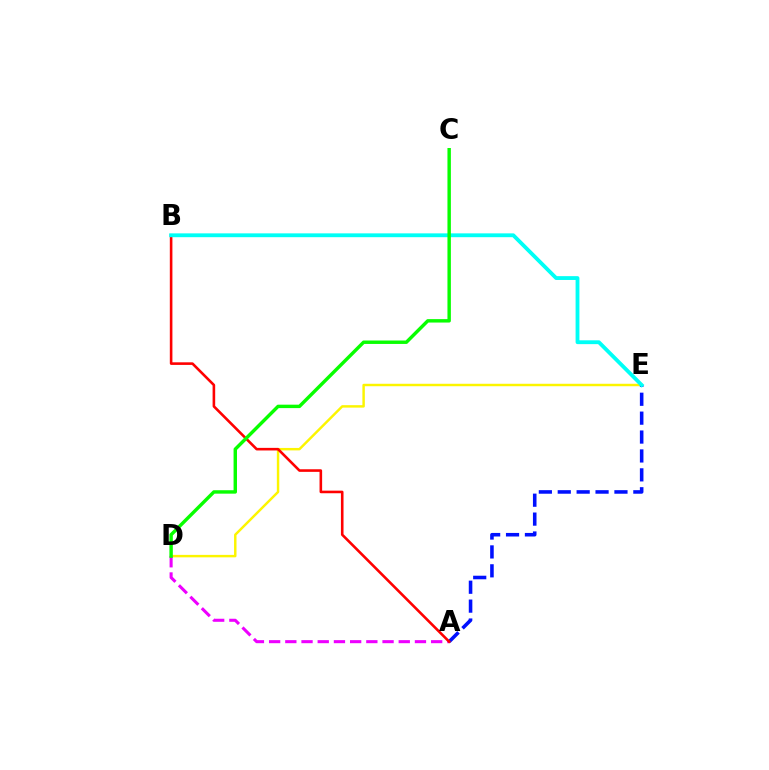{('D', 'E'): [{'color': '#fcf500', 'line_style': 'solid', 'thickness': 1.76}], ('A', 'E'): [{'color': '#0010ff', 'line_style': 'dashed', 'thickness': 2.57}], ('A', 'D'): [{'color': '#ee00ff', 'line_style': 'dashed', 'thickness': 2.2}], ('A', 'B'): [{'color': '#ff0000', 'line_style': 'solid', 'thickness': 1.87}], ('B', 'E'): [{'color': '#00fff6', 'line_style': 'solid', 'thickness': 2.76}], ('C', 'D'): [{'color': '#08ff00', 'line_style': 'solid', 'thickness': 2.47}]}